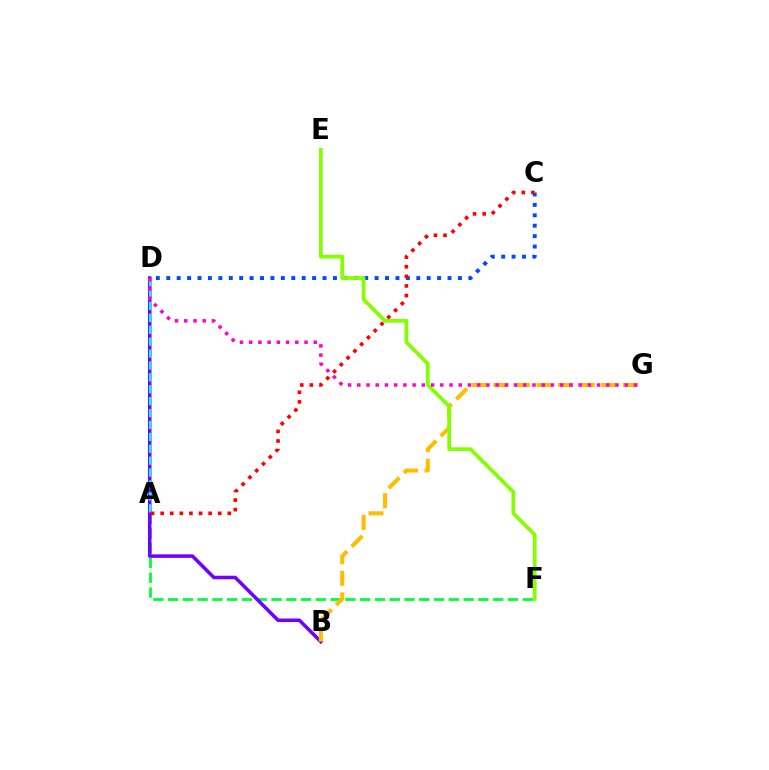{('A', 'F'): [{'color': '#00ff39', 'line_style': 'dashed', 'thickness': 2.01}], ('B', 'D'): [{'color': '#7200ff', 'line_style': 'solid', 'thickness': 2.54}], ('B', 'G'): [{'color': '#ffbd00', 'line_style': 'dashed', 'thickness': 2.93}], ('C', 'D'): [{'color': '#004bff', 'line_style': 'dotted', 'thickness': 2.83}], ('A', 'D'): [{'color': '#00fff6', 'line_style': 'dashed', 'thickness': 1.62}], ('E', 'F'): [{'color': '#84ff00', 'line_style': 'solid', 'thickness': 2.68}], ('D', 'G'): [{'color': '#ff00cf', 'line_style': 'dotted', 'thickness': 2.51}], ('A', 'C'): [{'color': '#ff0000', 'line_style': 'dotted', 'thickness': 2.61}]}